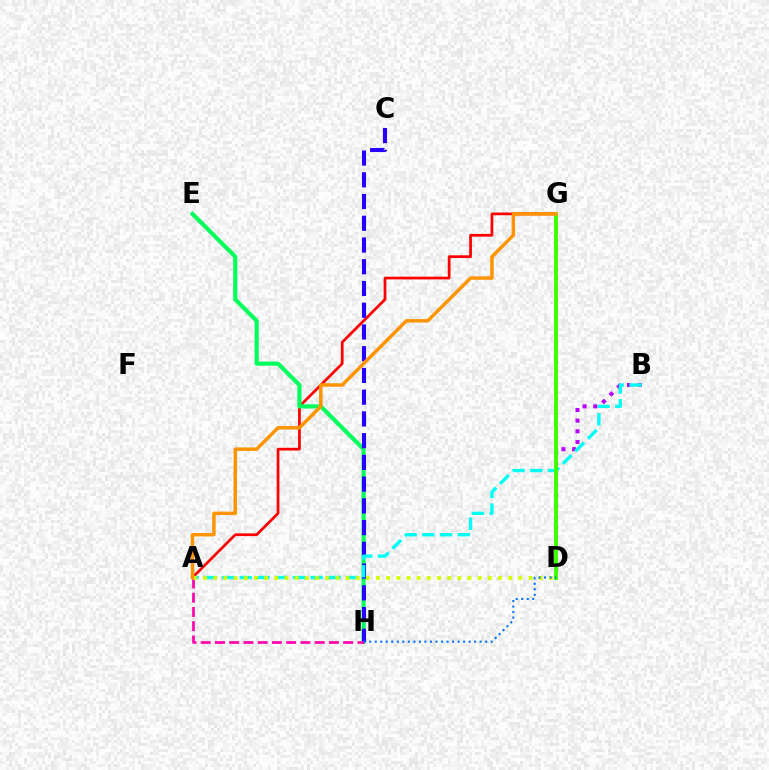{('A', 'G'): [{'color': '#ff0000', 'line_style': 'solid', 'thickness': 1.96}, {'color': '#ff9400', 'line_style': 'solid', 'thickness': 2.51}], ('B', 'D'): [{'color': '#b900ff', 'line_style': 'dotted', 'thickness': 2.9}], ('E', 'H'): [{'color': '#00ff5c', 'line_style': 'solid', 'thickness': 2.98}], ('C', 'H'): [{'color': '#2500ff', 'line_style': 'dashed', 'thickness': 2.95}], ('A', 'H'): [{'color': '#ff00ac', 'line_style': 'dashed', 'thickness': 1.94}], ('A', 'B'): [{'color': '#00fff6', 'line_style': 'dashed', 'thickness': 2.41}], ('D', 'G'): [{'color': '#3dff00', 'line_style': 'solid', 'thickness': 2.83}], ('A', 'D'): [{'color': '#d1ff00', 'line_style': 'dotted', 'thickness': 2.76}], ('D', 'H'): [{'color': '#0074ff', 'line_style': 'dotted', 'thickness': 1.5}]}